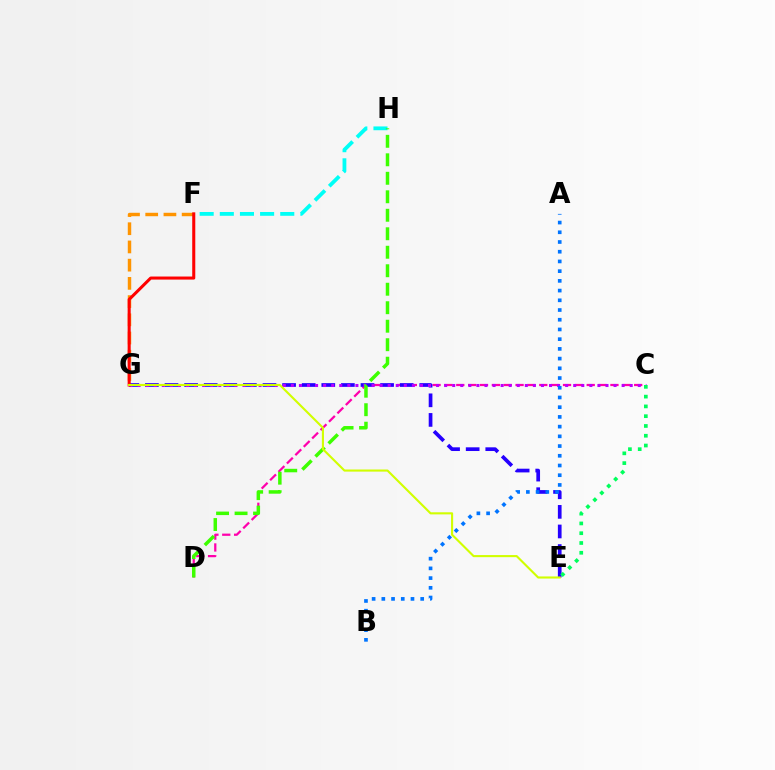{('C', 'D'): [{'color': '#ff00ac', 'line_style': 'dashed', 'thickness': 1.61}], ('F', 'G'): [{'color': '#ff9400', 'line_style': 'dashed', 'thickness': 2.47}, {'color': '#ff0000', 'line_style': 'solid', 'thickness': 2.2}], ('E', 'G'): [{'color': '#2500ff', 'line_style': 'dashed', 'thickness': 2.66}, {'color': '#d1ff00', 'line_style': 'solid', 'thickness': 1.52}], ('F', 'H'): [{'color': '#00fff6', 'line_style': 'dashed', 'thickness': 2.74}], ('C', 'G'): [{'color': '#b900ff', 'line_style': 'dotted', 'thickness': 2.19}], ('D', 'H'): [{'color': '#3dff00', 'line_style': 'dashed', 'thickness': 2.51}], ('A', 'B'): [{'color': '#0074ff', 'line_style': 'dotted', 'thickness': 2.64}], ('C', 'E'): [{'color': '#00ff5c', 'line_style': 'dotted', 'thickness': 2.66}]}